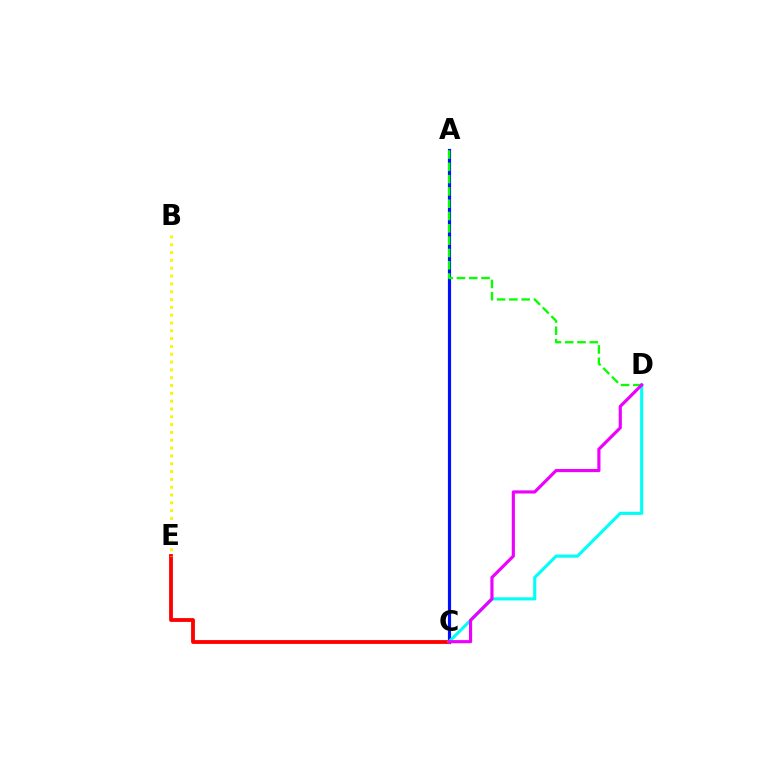{('A', 'C'): [{'color': '#0010ff', 'line_style': 'solid', 'thickness': 2.28}], ('C', 'E'): [{'color': '#ff0000', 'line_style': 'solid', 'thickness': 2.75}], ('A', 'D'): [{'color': '#08ff00', 'line_style': 'dashed', 'thickness': 1.67}], ('B', 'E'): [{'color': '#fcf500', 'line_style': 'dotted', 'thickness': 2.12}], ('C', 'D'): [{'color': '#00fff6', 'line_style': 'solid', 'thickness': 2.24}, {'color': '#ee00ff', 'line_style': 'solid', 'thickness': 2.27}]}